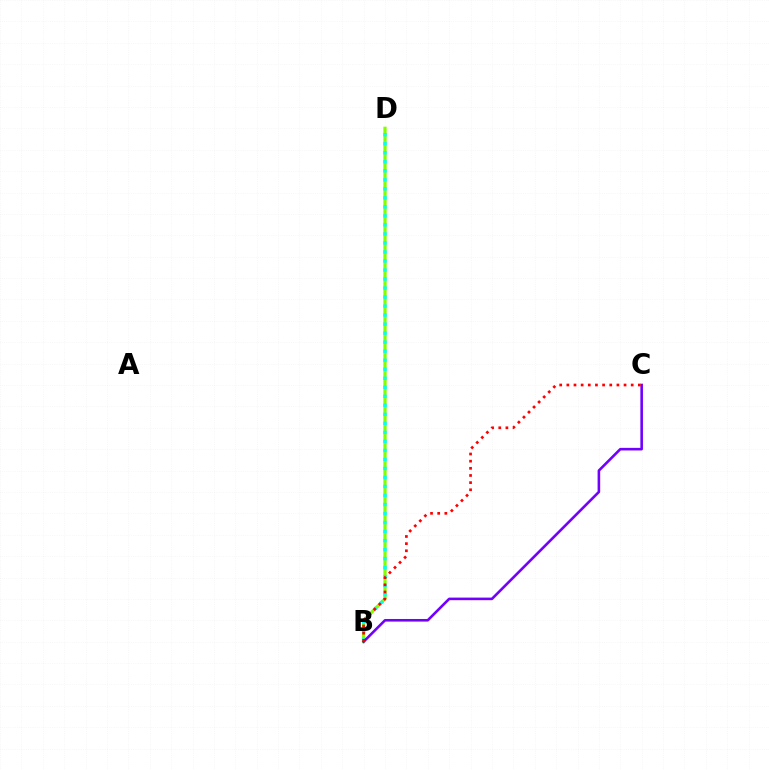{('B', 'D'): [{'color': '#84ff00', 'line_style': 'solid', 'thickness': 2.35}, {'color': '#00fff6', 'line_style': 'dotted', 'thickness': 2.45}], ('B', 'C'): [{'color': '#7200ff', 'line_style': 'solid', 'thickness': 1.87}, {'color': '#ff0000', 'line_style': 'dotted', 'thickness': 1.94}]}